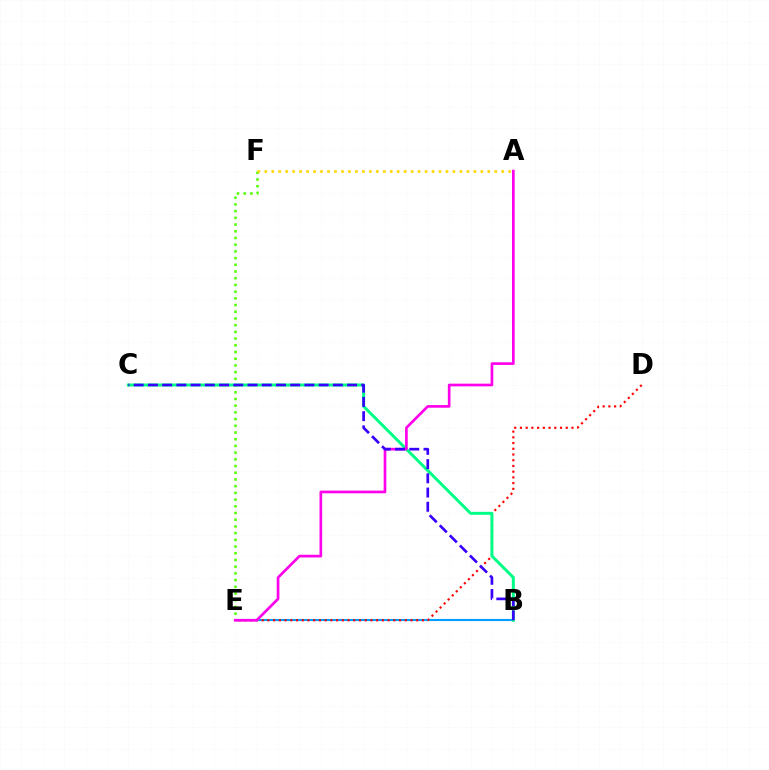{('B', 'E'): [{'color': '#009eff', 'line_style': 'solid', 'thickness': 1.51}], ('E', 'F'): [{'color': '#4fff00', 'line_style': 'dotted', 'thickness': 1.82}], ('D', 'E'): [{'color': '#ff0000', 'line_style': 'dotted', 'thickness': 1.56}], ('B', 'C'): [{'color': '#00ff86', 'line_style': 'solid', 'thickness': 2.15}, {'color': '#3700ff', 'line_style': 'dashed', 'thickness': 1.93}], ('A', 'F'): [{'color': '#ffd500', 'line_style': 'dotted', 'thickness': 1.89}], ('A', 'E'): [{'color': '#ff00ed', 'line_style': 'solid', 'thickness': 1.93}]}